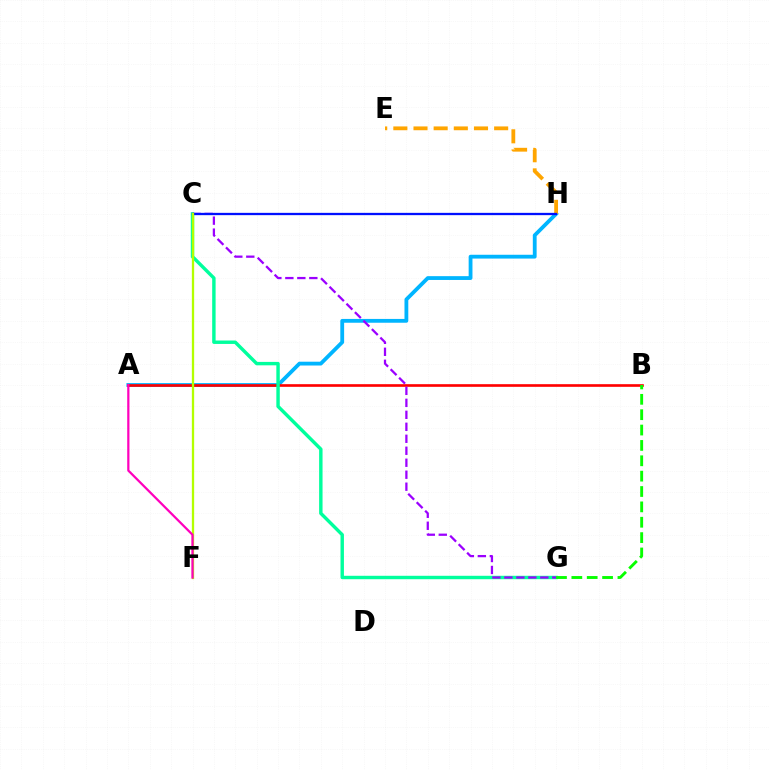{('A', 'H'): [{'color': '#00b5ff', 'line_style': 'solid', 'thickness': 2.74}], ('E', 'H'): [{'color': '#ffa500', 'line_style': 'dashed', 'thickness': 2.74}], ('A', 'B'): [{'color': '#ff0000', 'line_style': 'solid', 'thickness': 1.91}], ('C', 'G'): [{'color': '#00ff9d', 'line_style': 'solid', 'thickness': 2.46}, {'color': '#9b00ff', 'line_style': 'dashed', 'thickness': 1.63}], ('B', 'G'): [{'color': '#08ff00', 'line_style': 'dashed', 'thickness': 2.09}], ('C', 'H'): [{'color': '#0010ff', 'line_style': 'solid', 'thickness': 1.65}], ('C', 'F'): [{'color': '#b3ff00', 'line_style': 'solid', 'thickness': 1.65}], ('A', 'F'): [{'color': '#ff00bd', 'line_style': 'solid', 'thickness': 1.61}]}